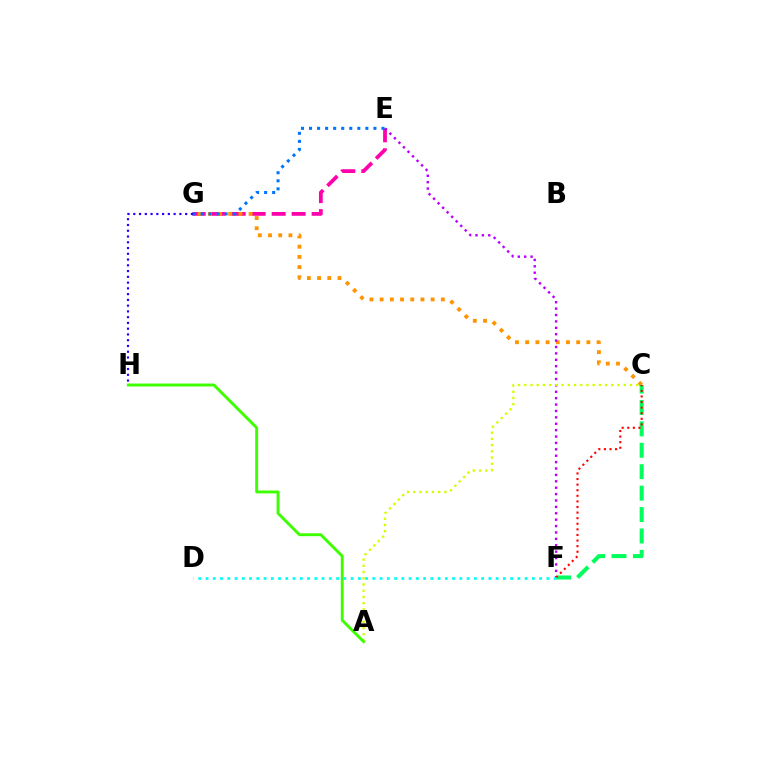{('E', 'G'): [{'color': '#ff00ac', 'line_style': 'dashed', 'thickness': 2.71}, {'color': '#0074ff', 'line_style': 'dotted', 'thickness': 2.19}], ('C', 'G'): [{'color': '#ff9400', 'line_style': 'dotted', 'thickness': 2.77}], ('E', 'F'): [{'color': '#b900ff', 'line_style': 'dotted', 'thickness': 1.74}], ('A', 'C'): [{'color': '#d1ff00', 'line_style': 'dotted', 'thickness': 1.69}], ('A', 'H'): [{'color': '#3dff00', 'line_style': 'solid', 'thickness': 2.09}], ('C', 'F'): [{'color': '#00ff5c', 'line_style': 'dashed', 'thickness': 2.91}, {'color': '#ff0000', 'line_style': 'dotted', 'thickness': 1.52}], ('D', 'F'): [{'color': '#00fff6', 'line_style': 'dotted', 'thickness': 1.97}], ('G', 'H'): [{'color': '#2500ff', 'line_style': 'dotted', 'thickness': 1.57}]}